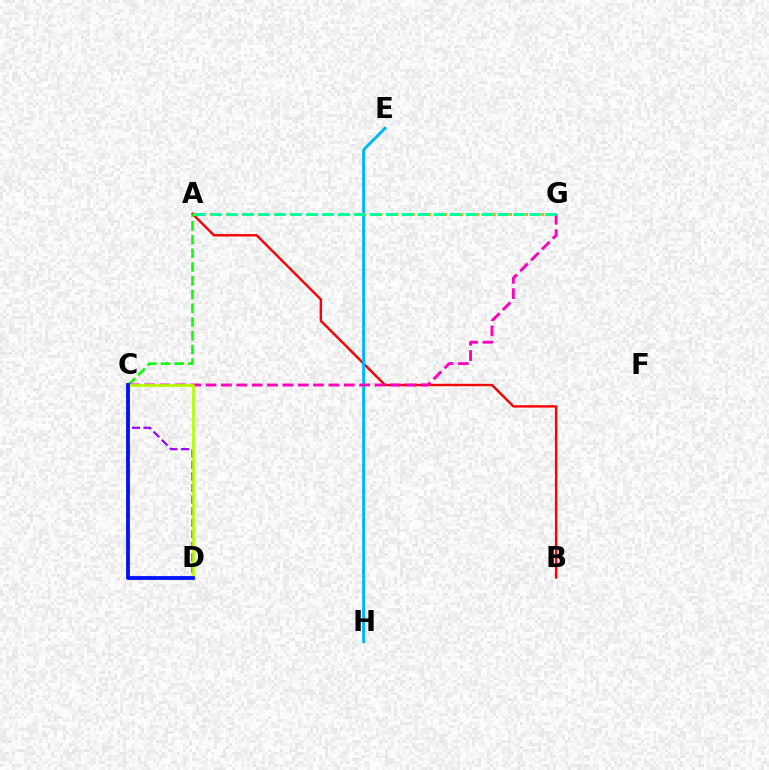{('A', 'B'): [{'color': '#ff0000', 'line_style': 'solid', 'thickness': 1.74}], ('E', 'H'): [{'color': '#00b5ff', 'line_style': 'solid', 'thickness': 2.11}], ('A', 'G'): [{'color': '#ffa500', 'line_style': 'dotted', 'thickness': 2.2}, {'color': '#00ff9d', 'line_style': 'dashed', 'thickness': 2.17}], ('A', 'C'): [{'color': '#08ff00', 'line_style': 'dashed', 'thickness': 1.87}], ('C', 'G'): [{'color': '#ff00bd', 'line_style': 'dashed', 'thickness': 2.09}], ('C', 'D'): [{'color': '#9b00ff', 'line_style': 'dashed', 'thickness': 1.57}, {'color': '#b3ff00', 'line_style': 'solid', 'thickness': 1.96}, {'color': '#0010ff', 'line_style': 'solid', 'thickness': 2.74}]}